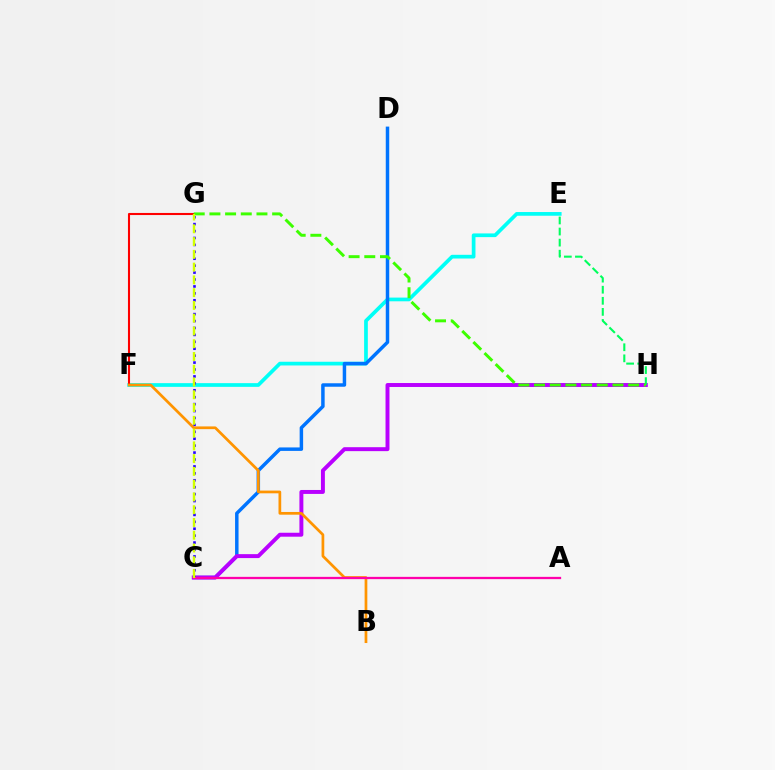{('E', 'F'): [{'color': '#00fff6', 'line_style': 'solid', 'thickness': 2.67}], ('F', 'G'): [{'color': '#ff0000', 'line_style': 'solid', 'thickness': 1.5}], ('C', 'D'): [{'color': '#0074ff', 'line_style': 'solid', 'thickness': 2.5}], ('C', 'H'): [{'color': '#b900ff', 'line_style': 'solid', 'thickness': 2.84}], ('C', 'G'): [{'color': '#2500ff', 'line_style': 'dotted', 'thickness': 1.88}, {'color': '#d1ff00', 'line_style': 'dashed', 'thickness': 1.73}], ('B', 'F'): [{'color': '#ff9400', 'line_style': 'solid', 'thickness': 1.96}], ('E', 'H'): [{'color': '#00ff5c', 'line_style': 'dashed', 'thickness': 1.51}], ('G', 'H'): [{'color': '#3dff00', 'line_style': 'dashed', 'thickness': 2.13}], ('A', 'C'): [{'color': '#ff00ac', 'line_style': 'solid', 'thickness': 1.64}]}